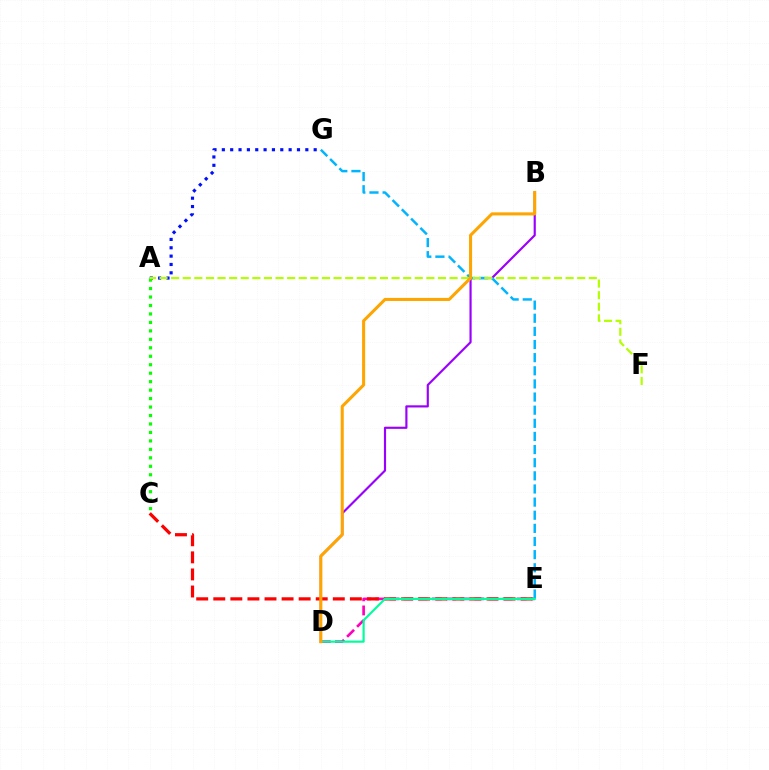{('B', 'D'): [{'color': '#9b00ff', 'line_style': 'solid', 'thickness': 1.56}, {'color': '#ffa500', 'line_style': 'solid', 'thickness': 2.2}], ('D', 'E'): [{'color': '#ff00bd', 'line_style': 'dashed', 'thickness': 1.92}, {'color': '#00ff9d', 'line_style': 'solid', 'thickness': 1.56}], ('C', 'E'): [{'color': '#ff0000', 'line_style': 'dashed', 'thickness': 2.32}], ('A', 'G'): [{'color': '#0010ff', 'line_style': 'dotted', 'thickness': 2.27}], ('E', 'G'): [{'color': '#00b5ff', 'line_style': 'dashed', 'thickness': 1.78}], ('A', 'C'): [{'color': '#08ff00', 'line_style': 'dotted', 'thickness': 2.3}], ('A', 'F'): [{'color': '#b3ff00', 'line_style': 'dashed', 'thickness': 1.58}]}